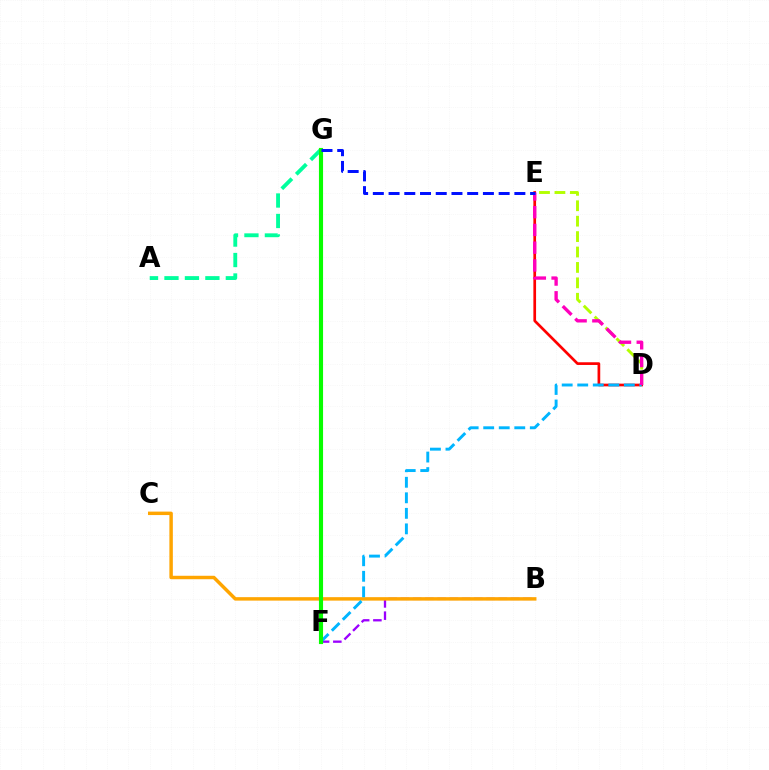{('A', 'G'): [{'color': '#00ff9d', 'line_style': 'dashed', 'thickness': 2.78}], ('B', 'F'): [{'color': '#9b00ff', 'line_style': 'dashed', 'thickness': 1.66}], ('D', 'E'): [{'color': '#ff0000', 'line_style': 'solid', 'thickness': 1.94}, {'color': '#b3ff00', 'line_style': 'dashed', 'thickness': 2.09}, {'color': '#ff00bd', 'line_style': 'dashed', 'thickness': 2.41}], ('B', 'C'): [{'color': '#ffa500', 'line_style': 'solid', 'thickness': 2.49}], ('D', 'F'): [{'color': '#00b5ff', 'line_style': 'dashed', 'thickness': 2.11}], ('F', 'G'): [{'color': '#08ff00', 'line_style': 'solid', 'thickness': 2.97}], ('E', 'G'): [{'color': '#0010ff', 'line_style': 'dashed', 'thickness': 2.14}]}